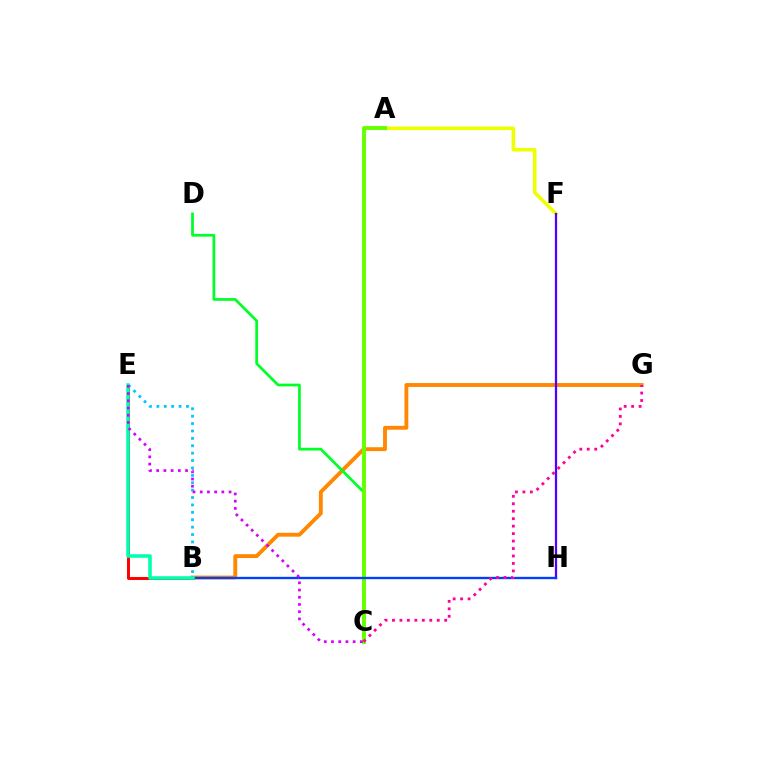{('B', 'E'): [{'color': '#ff0000', 'line_style': 'solid', 'thickness': 2.14}, {'color': '#00c7ff', 'line_style': 'dotted', 'thickness': 2.01}, {'color': '#00ffaf', 'line_style': 'solid', 'thickness': 2.57}], ('B', 'G'): [{'color': '#ff8800', 'line_style': 'solid', 'thickness': 2.78}], ('A', 'F'): [{'color': '#eeff00', 'line_style': 'solid', 'thickness': 2.55}], ('F', 'H'): [{'color': '#4f00ff', 'line_style': 'solid', 'thickness': 1.63}], ('C', 'D'): [{'color': '#00ff27', 'line_style': 'solid', 'thickness': 1.97}], ('A', 'C'): [{'color': '#66ff00', 'line_style': 'solid', 'thickness': 2.83}], ('B', 'H'): [{'color': '#003fff', 'line_style': 'solid', 'thickness': 1.69}], ('C', 'G'): [{'color': '#ff00a0', 'line_style': 'dotted', 'thickness': 2.03}], ('C', 'E'): [{'color': '#d600ff', 'line_style': 'dotted', 'thickness': 1.96}]}